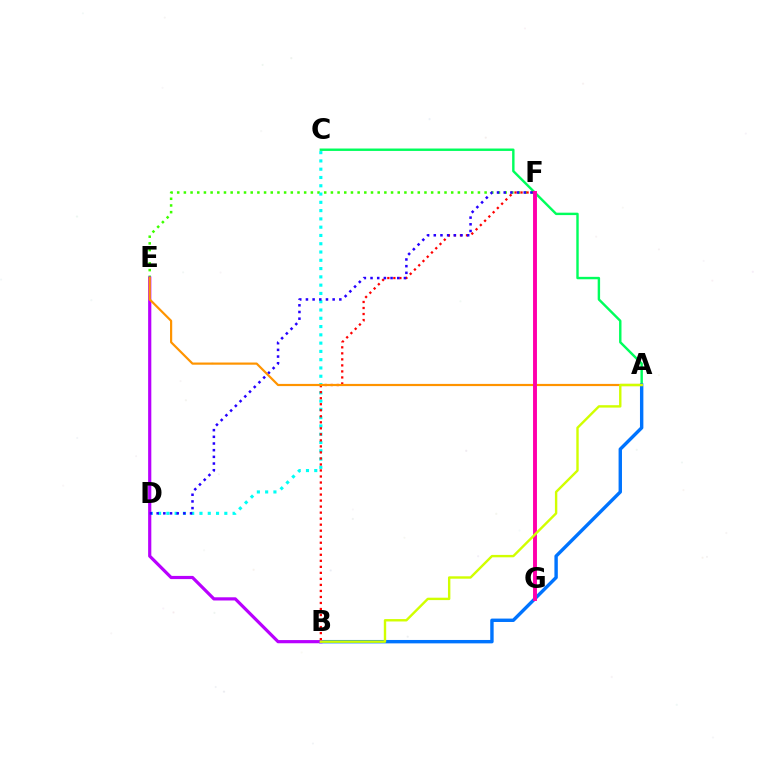{('A', 'C'): [{'color': '#00ff5c', 'line_style': 'solid', 'thickness': 1.74}], ('E', 'F'): [{'color': '#3dff00', 'line_style': 'dotted', 'thickness': 1.82}], ('C', 'D'): [{'color': '#00fff6', 'line_style': 'dotted', 'thickness': 2.25}], ('A', 'B'): [{'color': '#0074ff', 'line_style': 'solid', 'thickness': 2.45}, {'color': '#d1ff00', 'line_style': 'solid', 'thickness': 1.73}], ('B', 'F'): [{'color': '#ff0000', 'line_style': 'dotted', 'thickness': 1.64}], ('B', 'E'): [{'color': '#b900ff', 'line_style': 'solid', 'thickness': 2.3}], ('D', 'F'): [{'color': '#2500ff', 'line_style': 'dotted', 'thickness': 1.81}], ('A', 'E'): [{'color': '#ff9400', 'line_style': 'solid', 'thickness': 1.58}], ('F', 'G'): [{'color': '#ff00ac', 'line_style': 'solid', 'thickness': 2.82}]}